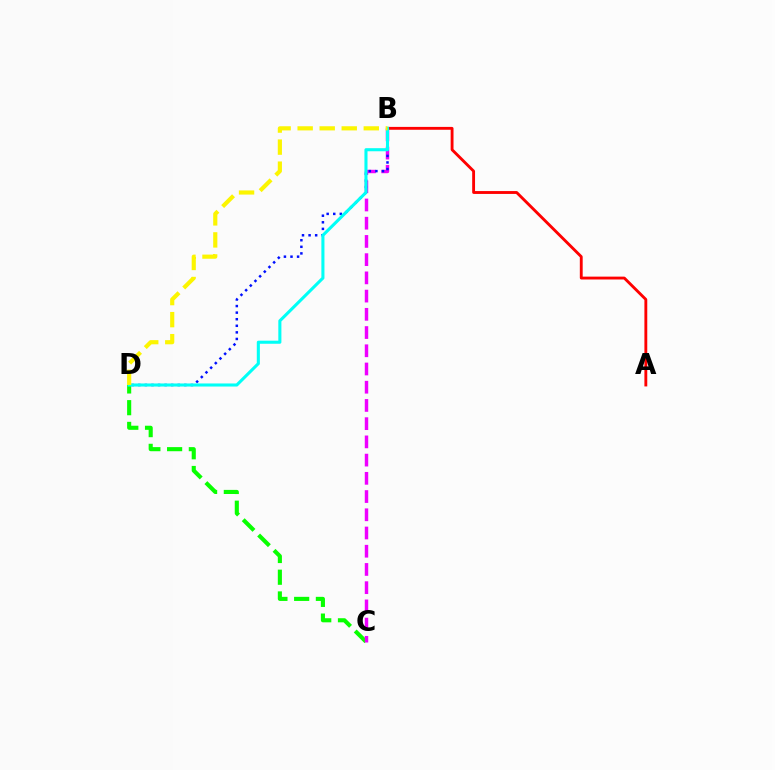{('C', 'D'): [{'color': '#08ff00', 'line_style': 'dashed', 'thickness': 2.95}], ('B', 'C'): [{'color': '#ee00ff', 'line_style': 'dashed', 'thickness': 2.48}], ('A', 'B'): [{'color': '#ff0000', 'line_style': 'solid', 'thickness': 2.06}], ('B', 'D'): [{'color': '#0010ff', 'line_style': 'dotted', 'thickness': 1.79}, {'color': '#00fff6', 'line_style': 'solid', 'thickness': 2.21}, {'color': '#fcf500', 'line_style': 'dashed', 'thickness': 2.99}]}